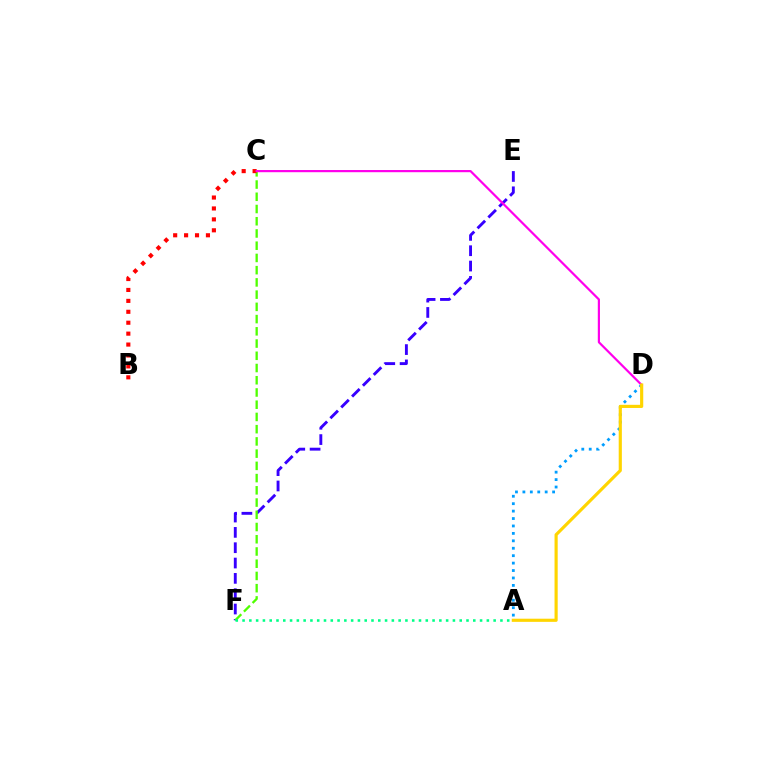{('E', 'F'): [{'color': '#3700ff', 'line_style': 'dashed', 'thickness': 2.08}], ('A', 'D'): [{'color': '#009eff', 'line_style': 'dotted', 'thickness': 2.02}, {'color': '#ffd500', 'line_style': 'solid', 'thickness': 2.27}], ('C', 'F'): [{'color': '#4fff00', 'line_style': 'dashed', 'thickness': 1.66}], ('B', 'C'): [{'color': '#ff0000', 'line_style': 'dotted', 'thickness': 2.97}], ('C', 'D'): [{'color': '#ff00ed', 'line_style': 'solid', 'thickness': 1.58}], ('A', 'F'): [{'color': '#00ff86', 'line_style': 'dotted', 'thickness': 1.84}]}